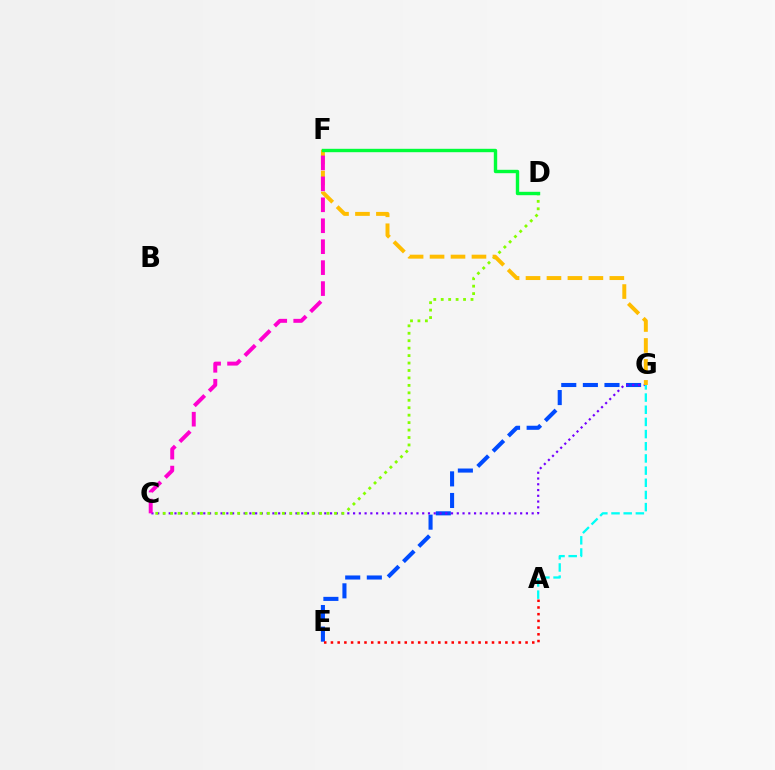{('E', 'G'): [{'color': '#004bff', 'line_style': 'dashed', 'thickness': 2.94}], ('C', 'G'): [{'color': '#7200ff', 'line_style': 'dotted', 'thickness': 1.57}], ('C', 'D'): [{'color': '#84ff00', 'line_style': 'dotted', 'thickness': 2.02}], ('A', 'E'): [{'color': '#ff0000', 'line_style': 'dotted', 'thickness': 1.82}], ('F', 'G'): [{'color': '#ffbd00', 'line_style': 'dashed', 'thickness': 2.85}], ('C', 'F'): [{'color': '#ff00cf', 'line_style': 'dashed', 'thickness': 2.85}], ('A', 'G'): [{'color': '#00fff6', 'line_style': 'dashed', 'thickness': 1.65}], ('D', 'F'): [{'color': '#00ff39', 'line_style': 'solid', 'thickness': 2.44}]}